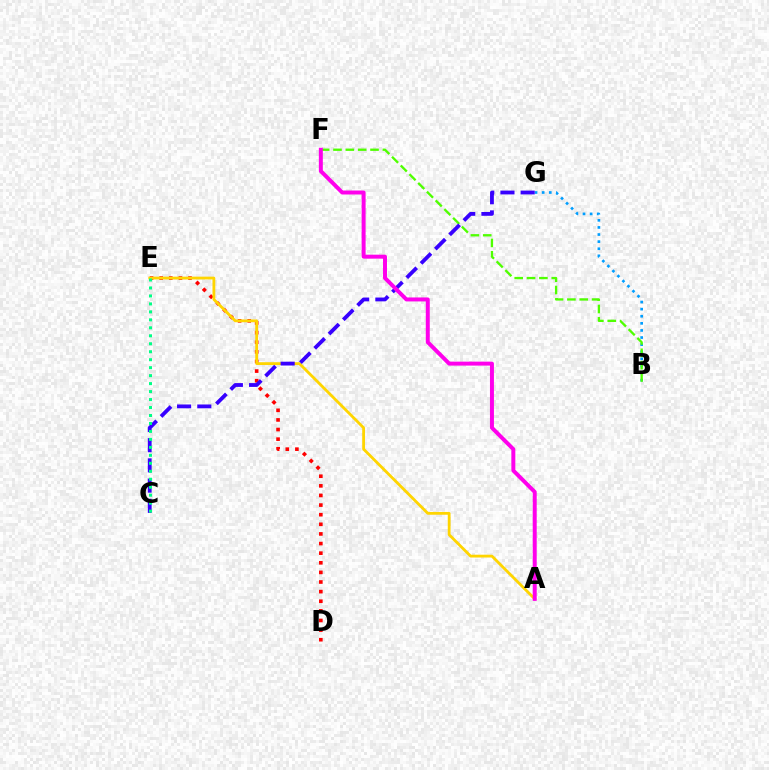{('D', 'E'): [{'color': '#ff0000', 'line_style': 'dotted', 'thickness': 2.61}], ('B', 'G'): [{'color': '#009eff', 'line_style': 'dotted', 'thickness': 1.93}], ('A', 'E'): [{'color': '#ffd500', 'line_style': 'solid', 'thickness': 2.02}], ('B', 'F'): [{'color': '#4fff00', 'line_style': 'dashed', 'thickness': 1.68}], ('C', 'G'): [{'color': '#3700ff', 'line_style': 'dashed', 'thickness': 2.75}], ('A', 'F'): [{'color': '#ff00ed', 'line_style': 'solid', 'thickness': 2.86}], ('C', 'E'): [{'color': '#00ff86', 'line_style': 'dotted', 'thickness': 2.17}]}